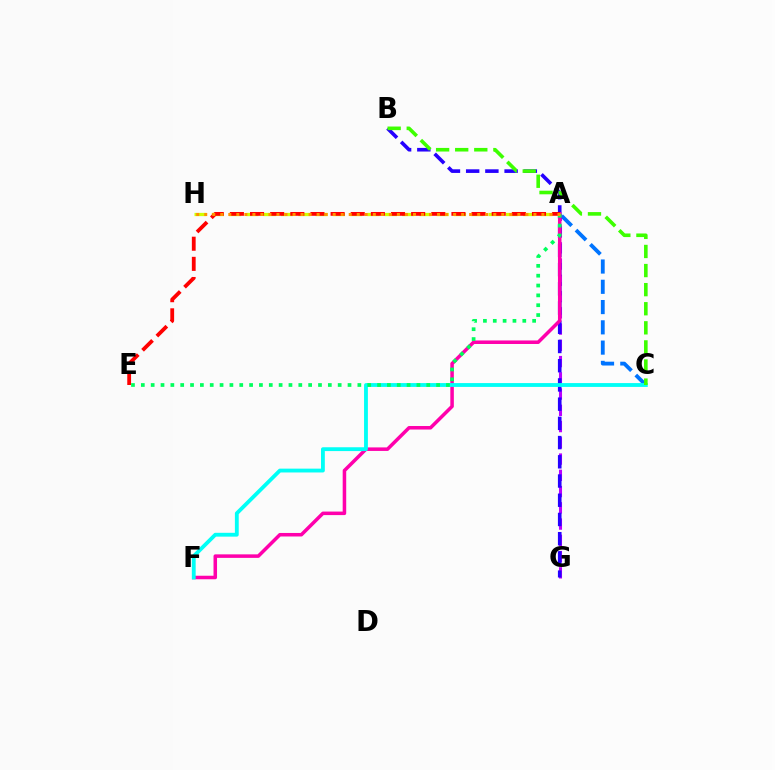{('A', 'H'): [{'color': '#d1ff00', 'line_style': 'dashed', 'thickness': 2.35}, {'color': '#ff9400', 'line_style': 'dotted', 'thickness': 2.18}], ('A', 'G'): [{'color': '#b900ff', 'line_style': 'dashed', 'thickness': 2.21}], ('A', 'C'): [{'color': '#0074ff', 'line_style': 'dashed', 'thickness': 2.75}], ('B', 'G'): [{'color': '#2500ff', 'line_style': 'dashed', 'thickness': 2.61}], ('A', 'F'): [{'color': '#ff00ac', 'line_style': 'solid', 'thickness': 2.54}], ('C', 'F'): [{'color': '#00fff6', 'line_style': 'solid', 'thickness': 2.75}], ('A', 'E'): [{'color': '#ff0000', 'line_style': 'dashed', 'thickness': 2.74}, {'color': '#00ff5c', 'line_style': 'dotted', 'thickness': 2.67}], ('B', 'C'): [{'color': '#3dff00', 'line_style': 'dashed', 'thickness': 2.59}]}